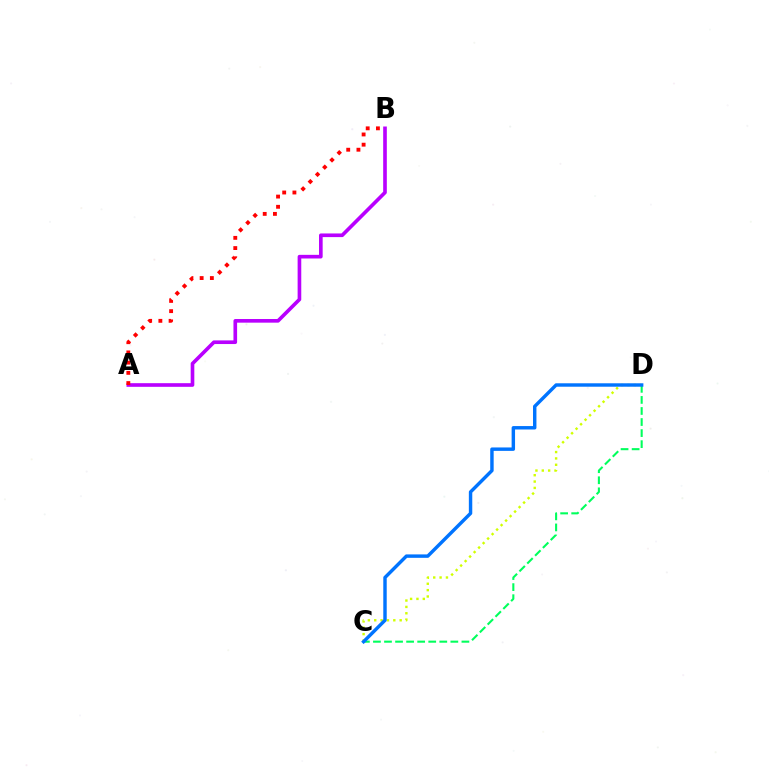{('A', 'B'): [{'color': '#b900ff', 'line_style': 'solid', 'thickness': 2.62}, {'color': '#ff0000', 'line_style': 'dotted', 'thickness': 2.78}], ('C', 'D'): [{'color': '#d1ff00', 'line_style': 'dotted', 'thickness': 1.73}, {'color': '#00ff5c', 'line_style': 'dashed', 'thickness': 1.5}, {'color': '#0074ff', 'line_style': 'solid', 'thickness': 2.47}]}